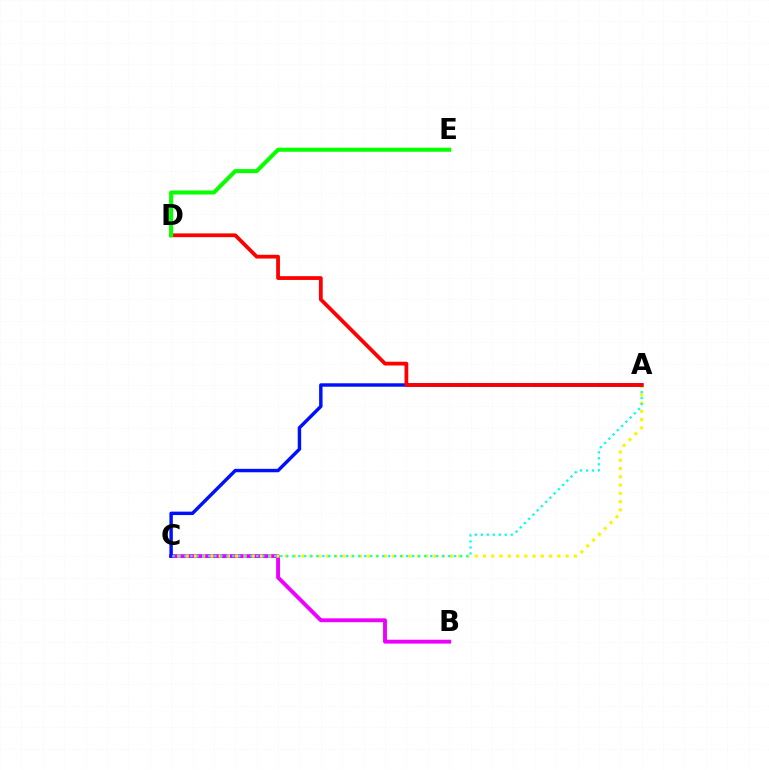{('B', 'C'): [{'color': '#ee00ff', 'line_style': 'solid', 'thickness': 2.79}], ('A', 'C'): [{'color': '#fcf500', 'line_style': 'dotted', 'thickness': 2.24}, {'color': '#0010ff', 'line_style': 'solid', 'thickness': 2.47}, {'color': '#00fff6', 'line_style': 'dotted', 'thickness': 1.63}], ('A', 'D'): [{'color': '#ff0000', 'line_style': 'solid', 'thickness': 2.71}], ('D', 'E'): [{'color': '#08ff00', 'line_style': 'solid', 'thickness': 2.92}]}